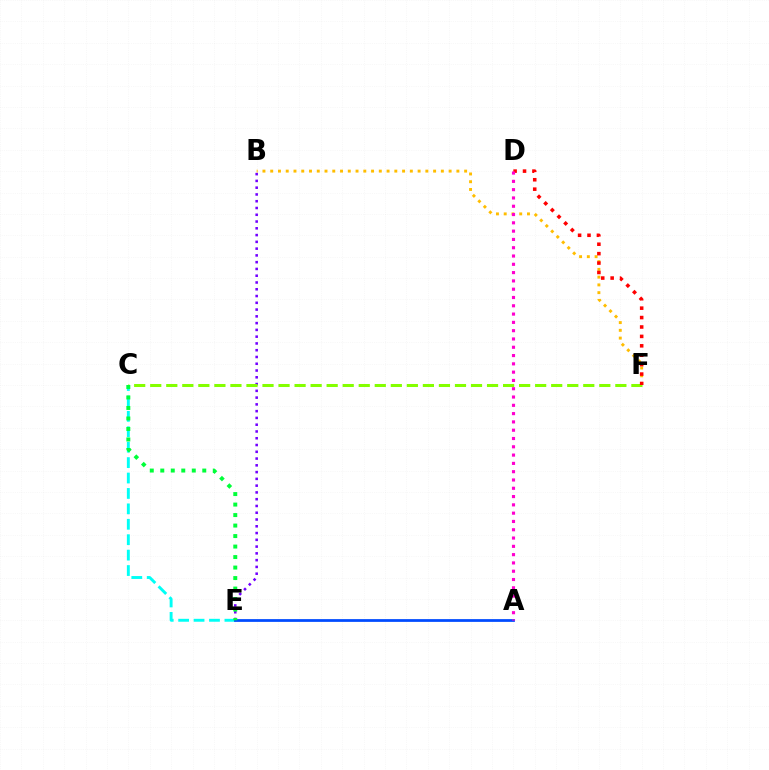{('B', 'F'): [{'color': '#ffbd00', 'line_style': 'dotted', 'thickness': 2.11}], ('B', 'E'): [{'color': '#7200ff', 'line_style': 'dotted', 'thickness': 1.84}], ('C', 'E'): [{'color': '#00fff6', 'line_style': 'dashed', 'thickness': 2.09}, {'color': '#00ff39', 'line_style': 'dotted', 'thickness': 2.85}], ('A', 'E'): [{'color': '#004bff', 'line_style': 'solid', 'thickness': 1.99}], ('C', 'F'): [{'color': '#84ff00', 'line_style': 'dashed', 'thickness': 2.18}], ('D', 'F'): [{'color': '#ff0000', 'line_style': 'dotted', 'thickness': 2.56}], ('A', 'D'): [{'color': '#ff00cf', 'line_style': 'dotted', 'thickness': 2.25}]}